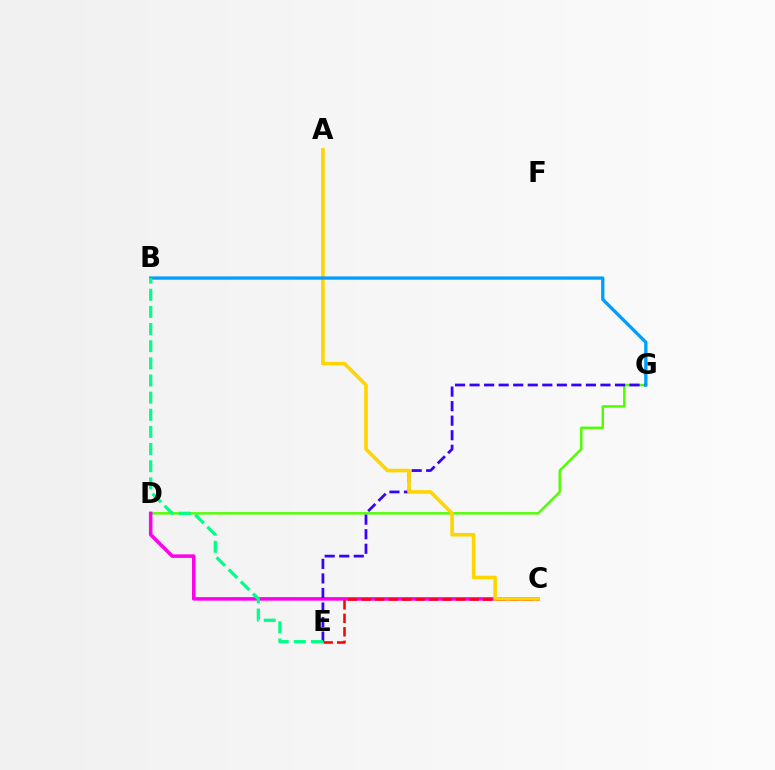{('D', 'G'): [{'color': '#4fff00', 'line_style': 'solid', 'thickness': 1.76}], ('C', 'D'): [{'color': '#ff00ed', 'line_style': 'solid', 'thickness': 2.54}], ('C', 'E'): [{'color': '#ff0000', 'line_style': 'dashed', 'thickness': 1.83}], ('E', 'G'): [{'color': '#3700ff', 'line_style': 'dashed', 'thickness': 1.98}], ('A', 'C'): [{'color': '#ffd500', 'line_style': 'solid', 'thickness': 2.58}], ('B', 'G'): [{'color': '#009eff', 'line_style': 'solid', 'thickness': 2.37}], ('B', 'E'): [{'color': '#00ff86', 'line_style': 'dashed', 'thickness': 2.33}]}